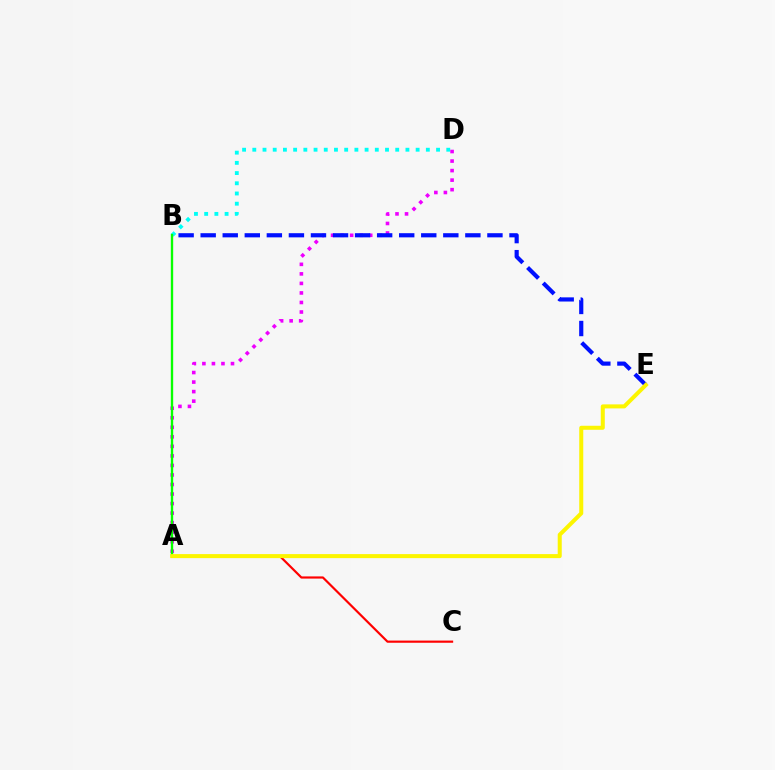{('B', 'D'): [{'color': '#00fff6', 'line_style': 'dotted', 'thickness': 2.77}], ('A', 'D'): [{'color': '#ee00ff', 'line_style': 'dotted', 'thickness': 2.59}], ('B', 'E'): [{'color': '#0010ff', 'line_style': 'dashed', 'thickness': 3.0}], ('A', 'B'): [{'color': '#08ff00', 'line_style': 'solid', 'thickness': 1.7}], ('A', 'C'): [{'color': '#ff0000', 'line_style': 'solid', 'thickness': 1.57}], ('A', 'E'): [{'color': '#fcf500', 'line_style': 'solid', 'thickness': 2.9}]}